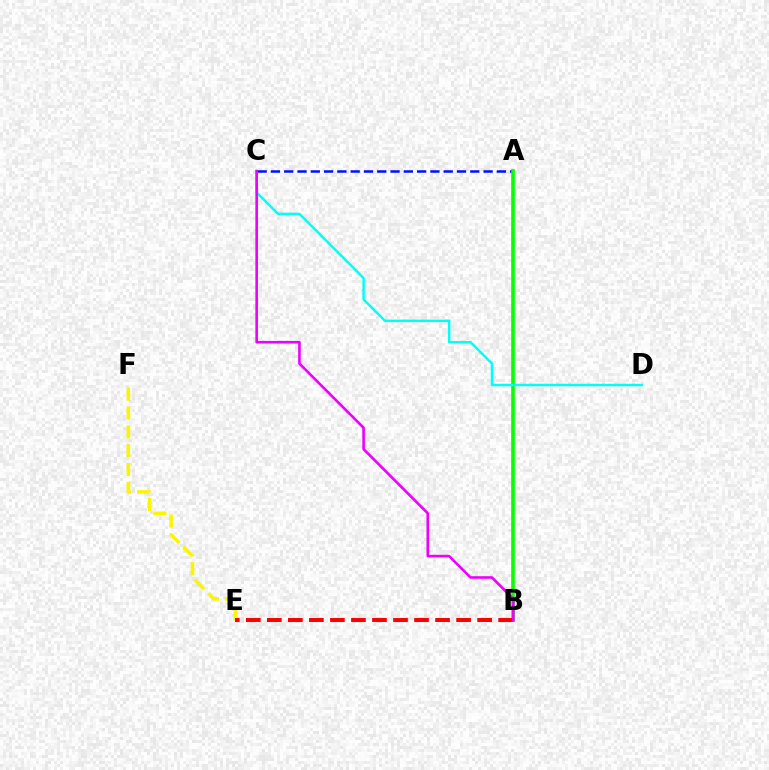{('A', 'C'): [{'color': '#0010ff', 'line_style': 'dashed', 'thickness': 1.81}], ('A', 'B'): [{'color': '#08ff00', 'line_style': 'solid', 'thickness': 2.58}], ('E', 'F'): [{'color': '#fcf500', 'line_style': 'dashed', 'thickness': 2.56}], ('B', 'E'): [{'color': '#ff0000', 'line_style': 'dashed', 'thickness': 2.86}], ('C', 'D'): [{'color': '#00fff6', 'line_style': 'solid', 'thickness': 1.77}], ('B', 'C'): [{'color': '#ee00ff', 'line_style': 'solid', 'thickness': 1.89}]}